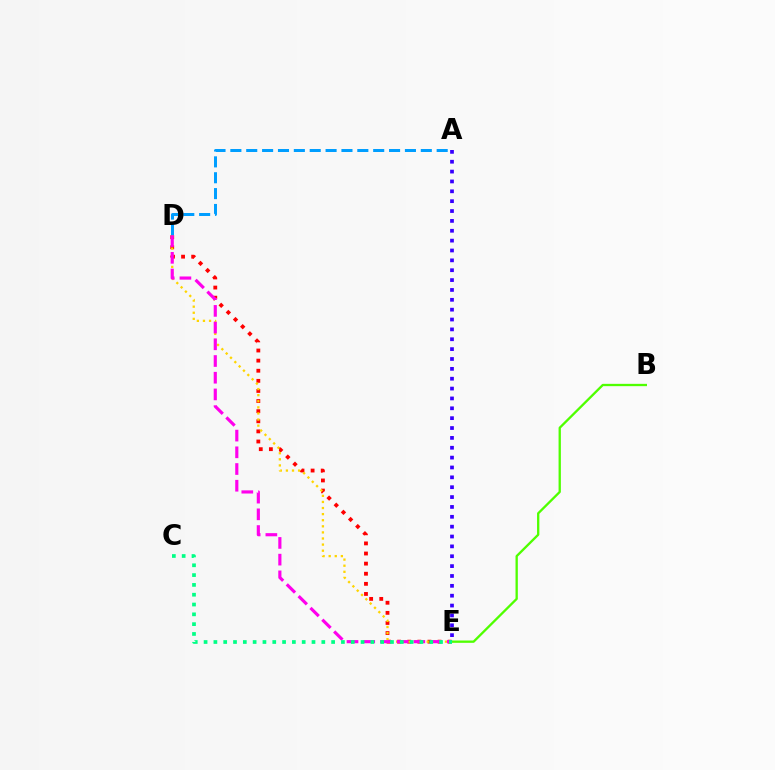{('D', 'E'): [{'color': '#ff0000', 'line_style': 'dotted', 'thickness': 2.75}, {'color': '#ffd500', 'line_style': 'dotted', 'thickness': 1.66}, {'color': '#ff00ed', 'line_style': 'dashed', 'thickness': 2.27}], ('A', 'D'): [{'color': '#009eff', 'line_style': 'dashed', 'thickness': 2.16}], ('B', 'E'): [{'color': '#4fff00', 'line_style': 'solid', 'thickness': 1.66}], ('C', 'E'): [{'color': '#00ff86', 'line_style': 'dotted', 'thickness': 2.67}], ('A', 'E'): [{'color': '#3700ff', 'line_style': 'dotted', 'thickness': 2.68}]}